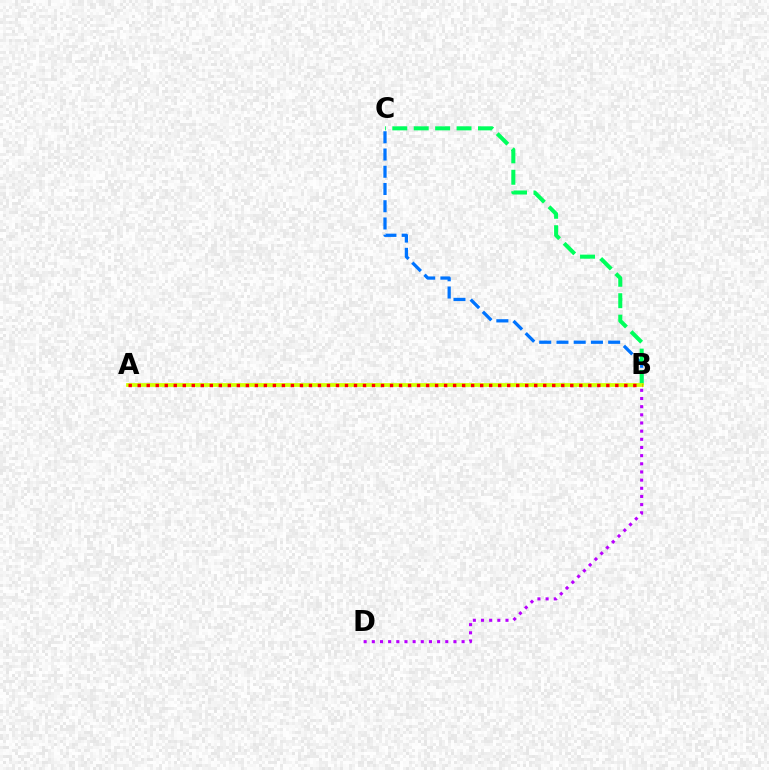{('B', 'D'): [{'color': '#b900ff', 'line_style': 'dotted', 'thickness': 2.22}], ('B', 'C'): [{'color': '#0074ff', 'line_style': 'dashed', 'thickness': 2.34}, {'color': '#00ff5c', 'line_style': 'dashed', 'thickness': 2.91}], ('A', 'B'): [{'color': '#d1ff00', 'line_style': 'solid', 'thickness': 2.7}, {'color': '#ff0000', 'line_style': 'dotted', 'thickness': 2.45}]}